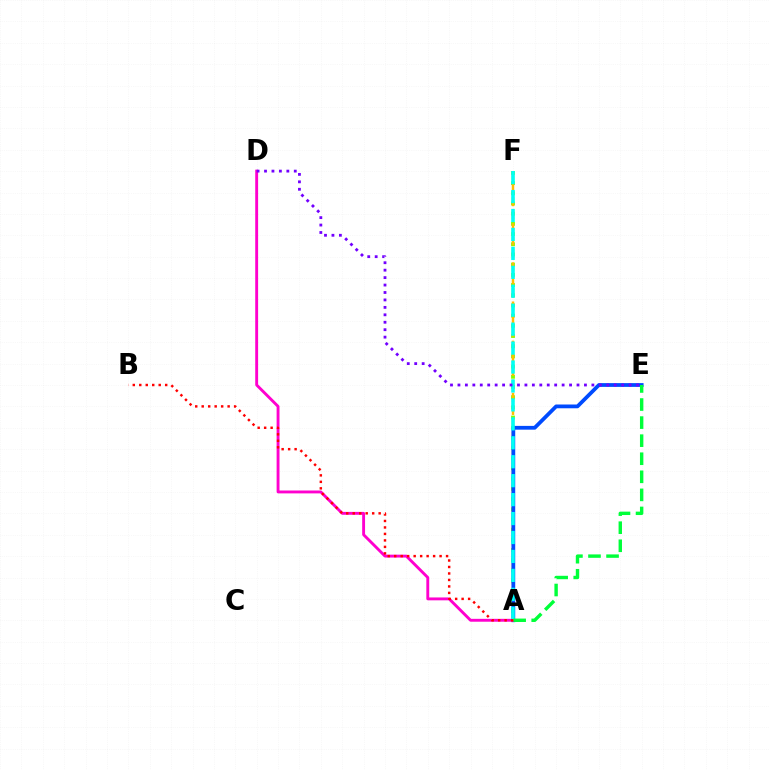{('A', 'F'): [{'color': '#84ff00', 'line_style': 'dotted', 'thickness': 2.77}, {'color': '#ffbd00', 'line_style': 'dashed', 'thickness': 1.77}, {'color': '#00fff6', 'line_style': 'dashed', 'thickness': 2.57}], ('A', 'E'): [{'color': '#004bff', 'line_style': 'solid', 'thickness': 2.72}, {'color': '#00ff39', 'line_style': 'dashed', 'thickness': 2.45}], ('A', 'D'): [{'color': '#ff00cf', 'line_style': 'solid', 'thickness': 2.08}], ('D', 'E'): [{'color': '#7200ff', 'line_style': 'dotted', 'thickness': 2.02}], ('A', 'B'): [{'color': '#ff0000', 'line_style': 'dotted', 'thickness': 1.76}]}